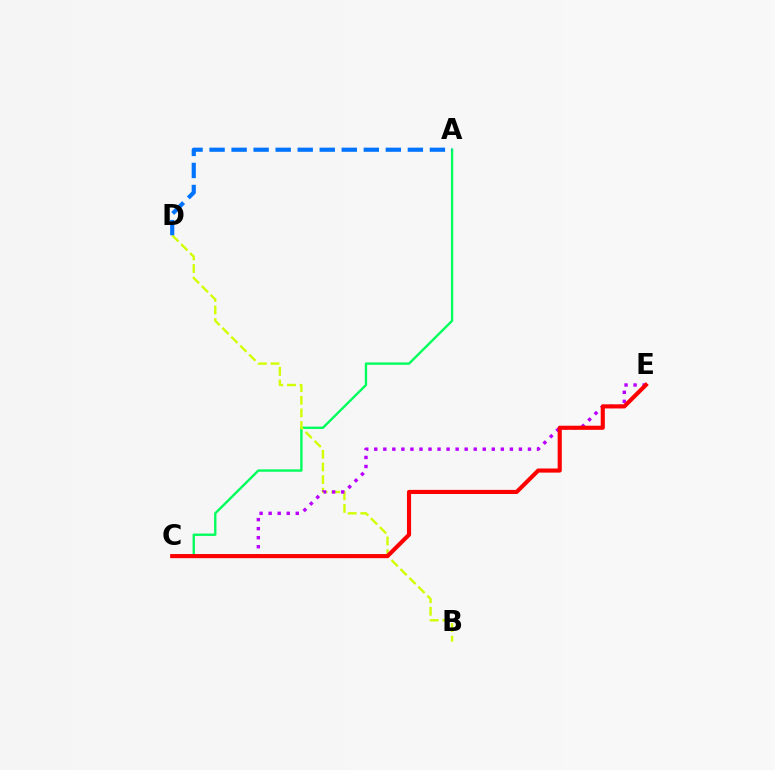{('A', 'C'): [{'color': '#00ff5c', 'line_style': 'solid', 'thickness': 1.71}], ('B', 'D'): [{'color': '#d1ff00', 'line_style': 'dashed', 'thickness': 1.71}], ('A', 'D'): [{'color': '#0074ff', 'line_style': 'dashed', 'thickness': 2.99}], ('C', 'E'): [{'color': '#b900ff', 'line_style': 'dotted', 'thickness': 2.46}, {'color': '#ff0000', 'line_style': 'solid', 'thickness': 2.97}]}